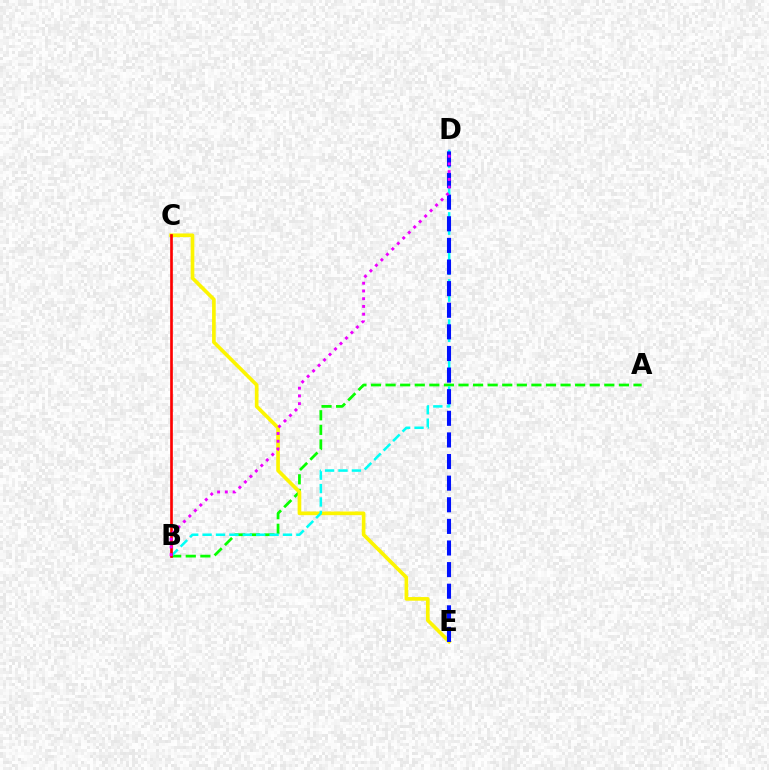{('A', 'B'): [{'color': '#08ff00', 'line_style': 'dashed', 'thickness': 1.98}], ('C', 'E'): [{'color': '#fcf500', 'line_style': 'solid', 'thickness': 2.64}], ('B', 'D'): [{'color': '#00fff6', 'line_style': 'dashed', 'thickness': 1.82}, {'color': '#ee00ff', 'line_style': 'dotted', 'thickness': 2.1}], ('B', 'C'): [{'color': '#ff0000', 'line_style': 'solid', 'thickness': 1.92}], ('D', 'E'): [{'color': '#0010ff', 'line_style': 'dashed', 'thickness': 2.94}]}